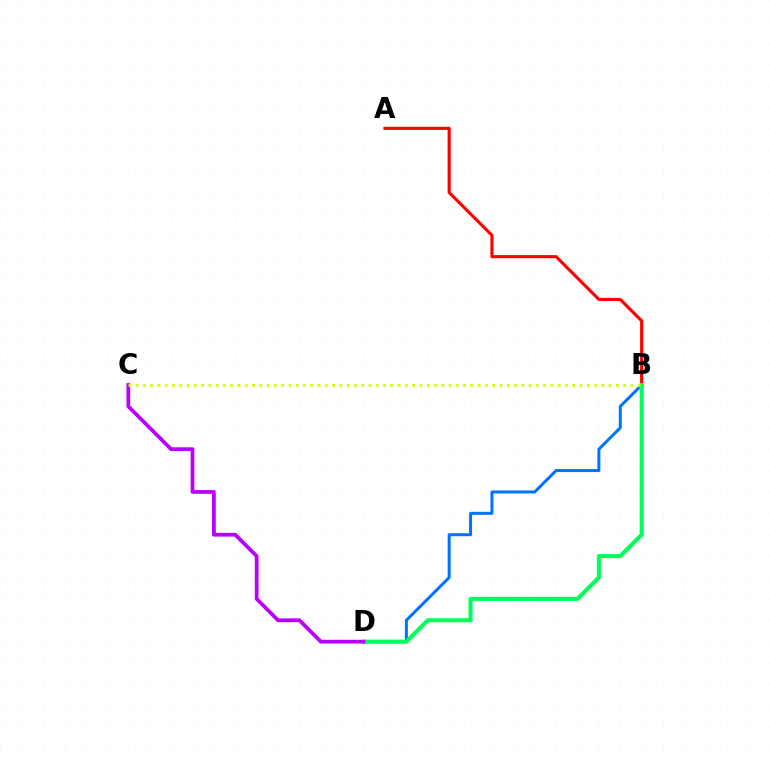{('A', 'B'): [{'color': '#ff0000', 'line_style': 'solid', 'thickness': 2.25}], ('B', 'D'): [{'color': '#0074ff', 'line_style': 'solid', 'thickness': 2.17}, {'color': '#00ff5c', 'line_style': 'solid', 'thickness': 2.94}], ('C', 'D'): [{'color': '#b900ff', 'line_style': 'solid', 'thickness': 2.7}], ('B', 'C'): [{'color': '#d1ff00', 'line_style': 'dotted', 'thickness': 1.98}]}